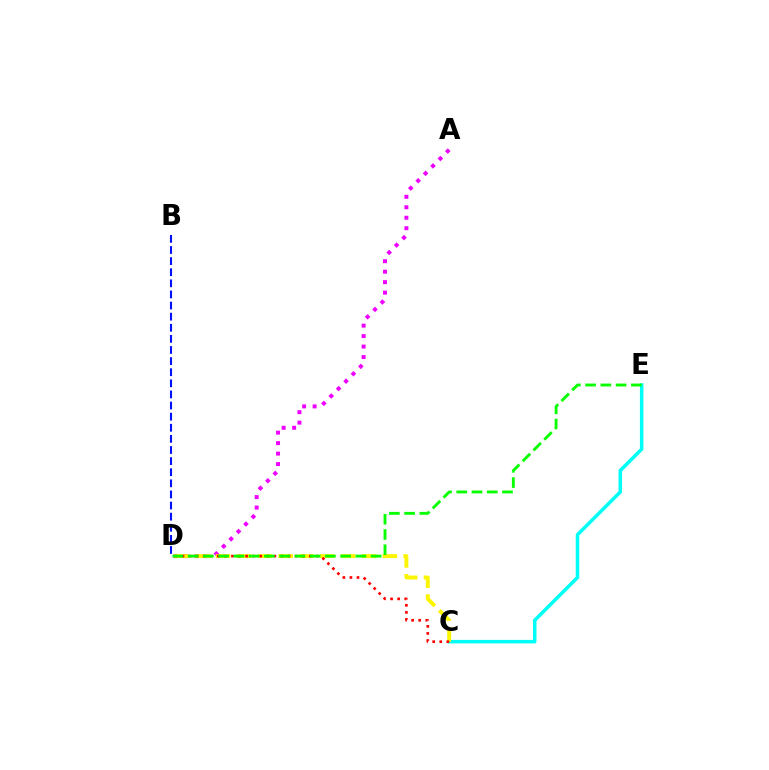{('A', 'D'): [{'color': '#ee00ff', 'line_style': 'dotted', 'thickness': 2.84}], ('C', 'E'): [{'color': '#00fff6', 'line_style': 'solid', 'thickness': 2.53}], ('C', 'D'): [{'color': '#fcf500', 'line_style': 'dashed', 'thickness': 2.83}, {'color': '#ff0000', 'line_style': 'dotted', 'thickness': 1.92}], ('D', 'E'): [{'color': '#08ff00', 'line_style': 'dashed', 'thickness': 2.07}], ('B', 'D'): [{'color': '#0010ff', 'line_style': 'dashed', 'thickness': 1.51}]}